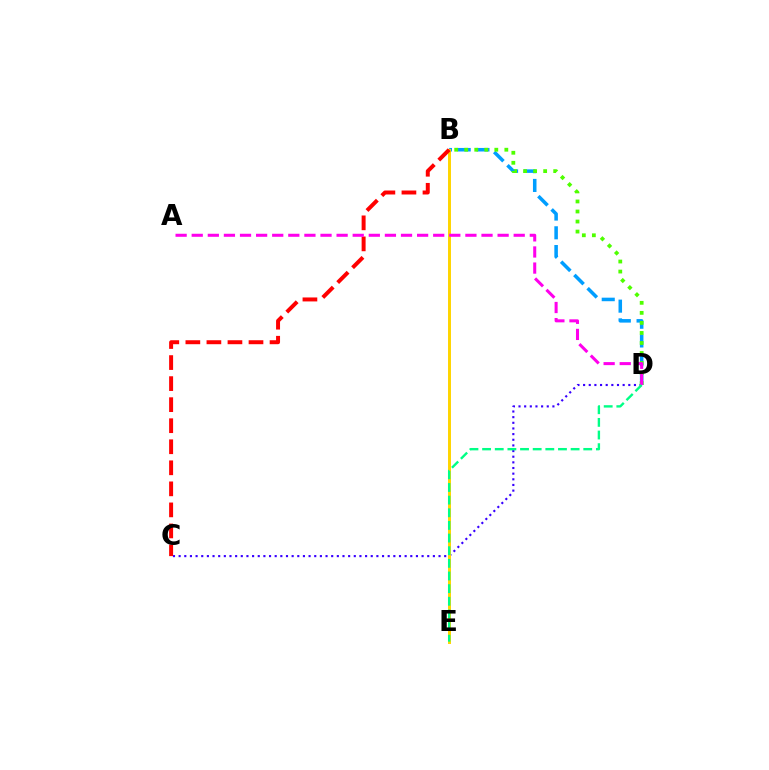{('B', 'D'): [{'color': '#009eff', 'line_style': 'dashed', 'thickness': 2.55}, {'color': '#4fff00', 'line_style': 'dotted', 'thickness': 2.73}], ('C', 'D'): [{'color': '#3700ff', 'line_style': 'dotted', 'thickness': 1.54}], ('B', 'E'): [{'color': '#ffd500', 'line_style': 'solid', 'thickness': 2.13}], ('B', 'C'): [{'color': '#ff0000', 'line_style': 'dashed', 'thickness': 2.86}], ('A', 'D'): [{'color': '#ff00ed', 'line_style': 'dashed', 'thickness': 2.19}], ('D', 'E'): [{'color': '#00ff86', 'line_style': 'dashed', 'thickness': 1.72}]}